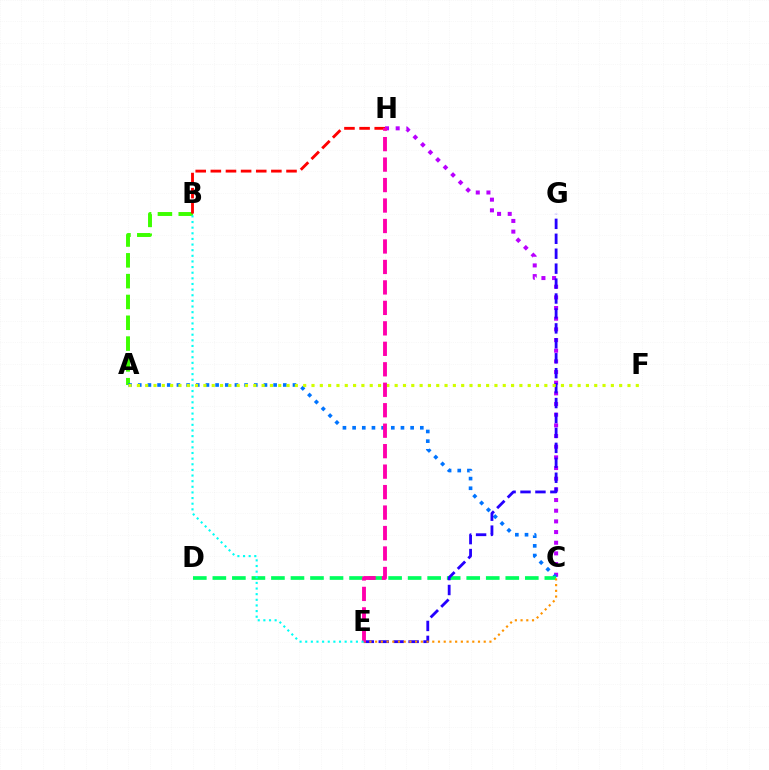{('A', 'B'): [{'color': '#3dff00', 'line_style': 'dashed', 'thickness': 2.83}], ('C', 'H'): [{'color': '#b900ff', 'line_style': 'dotted', 'thickness': 2.9}], ('A', 'C'): [{'color': '#0074ff', 'line_style': 'dotted', 'thickness': 2.63}], ('C', 'D'): [{'color': '#00ff5c', 'line_style': 'dashed', 'thickness': 2.65}], ('B', 'H'): [{'color': '#ff0000', 'line_style': 'dashed', 'thickness': 2.06}], ('E', 'G'): [{'color': '#2500ff', 'line_style': 'dashed', 'thickness': 2.03}], ('C', 'E'): [{'color': '#ff9400', 'line_style': 'dotted', 'thickness': 1.55}], ('A', 'F'): [{'color': '#d1ff00', 'line_style': 'dotted', 'thickness': 2.26}], ('E', 'H'): [{'color': '#ff00ac', 'line_style': 'dashed', 'thickness': 2.78}], ('B', 'E'): [{'color': '#00fff6', 'line_style': 'dotted', 'thickness': 1.53}]}